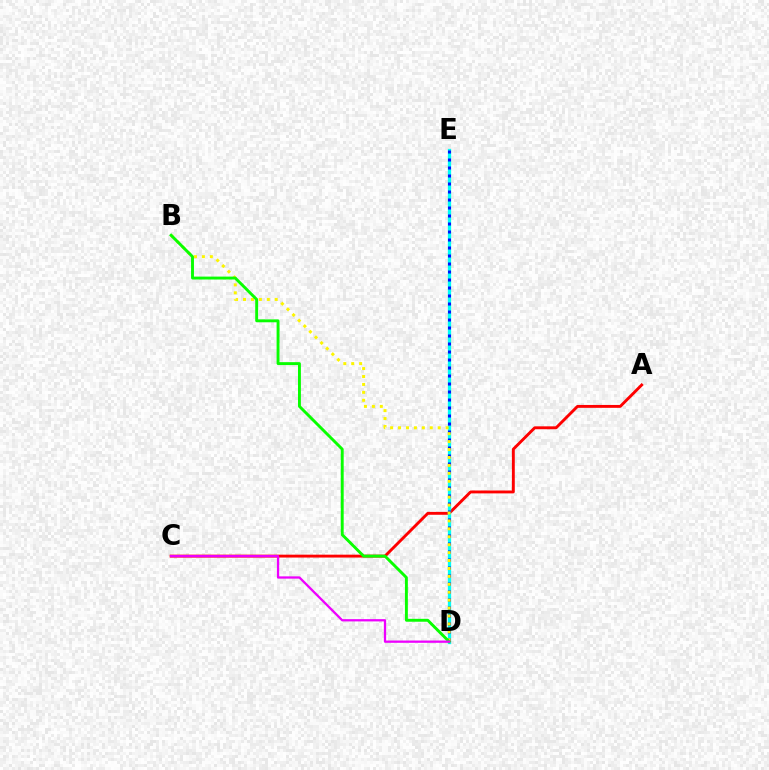{('A', 'C'): [{'color': '#ff0000', 'line_style': 'solid', 'thickness': 2.08}], ('D', 'E'): [{'color': '#00fff6', 'line_style': 'solid', 'thickness': 2.37}, {'color': '#0010ff', 'line_style': 'dotted', 'thickness': 2.17}], ('B', 'D'): [{'color': '#fcf500', 'line_style': 'dotted', 'thickness': 2.15}, {'color': '#08ff00', 'line_style': 'solid', 'thickness': 2.09}], ('C', 'D'): [{'color': '#ee00ff', 'line_style': 'solid', 'thickness': 1.64}]}